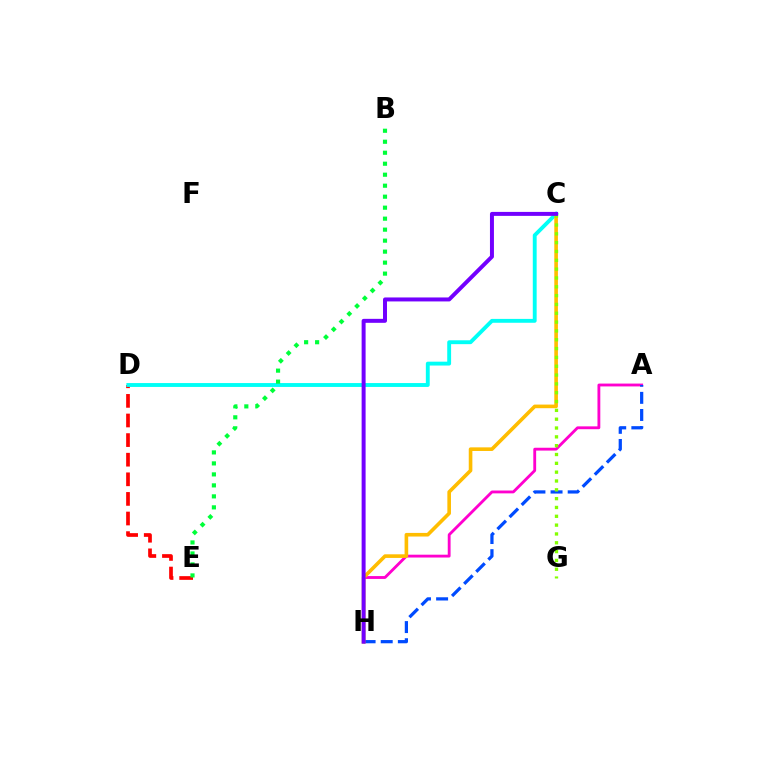{('A', 'H'): [{'color': '#ff00cf', 'line_style': 'solid', 'thickness': 2.05}, {'color': '#004bff', 'line_style': 'dashed', 'thickness': 2.33}], ('D', 'E'): [{'color': '#ff0000', 'line_style': 'dashed', 'thickness': 2.66}], ('C', 'D'): [{'color': '#00fff6', 'line_style': 'solid', 'thickness': 2.79}], ('C', 'H'): [{'color': '#ffbd00', 'line_style': 'solid', 'thickness': 2.61}, {'color': '#7200ff', 'line_style': 'solid', 'thickness': 2.86}], ('C', 'G'): [{'color': '#84ff00', 'line_style': 'dotted', 'thickness': 2.4}], ('B', 'E'): [{'color': '#00ff39', 'line_style': 'dotted', 'thickness': 2.99}]}